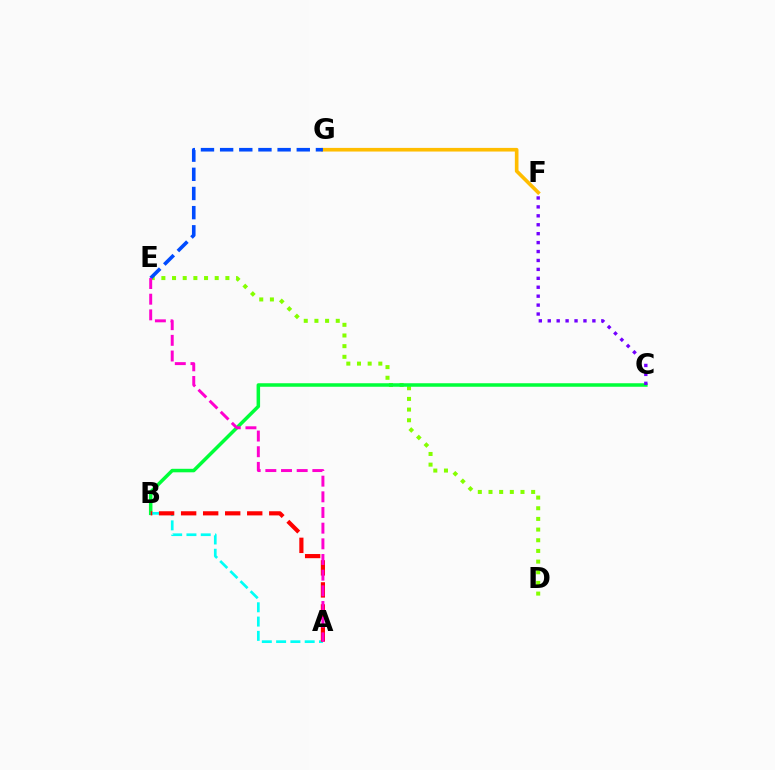{('D', 'E'): [{'color': '#84ff00', 'line_style': 'dotted', 'thickness': 2.9}], ('F', 'G'): [{'color': '#ffbd00', 'line_style': 'solid', 'thickness': 2.62}], ('B', 'C'): [{'color': '#00ff39', 'line_style': 'solid', 'thickness': 2.53}], ('E', 'G'): [{'color': '#004bff', 'line_style': 'dashed', 'thickness': 2.6}], ('C', 'F'): [{'color': '#7200ff', 'line_style': 'dotted', 'thickness': 2.43}], ('A', 'B'): [{'color': '#00fff6', 'line_style': 'dashed', 'thickness': 1.94}, {'color': '#ff0000', 'line_style': 'dashed', 'thickness': 2.99}], ('A', 'E'): [{'color': '#ff00cf', 'line_style': 'dashed', 'thickness': 2.13}]}